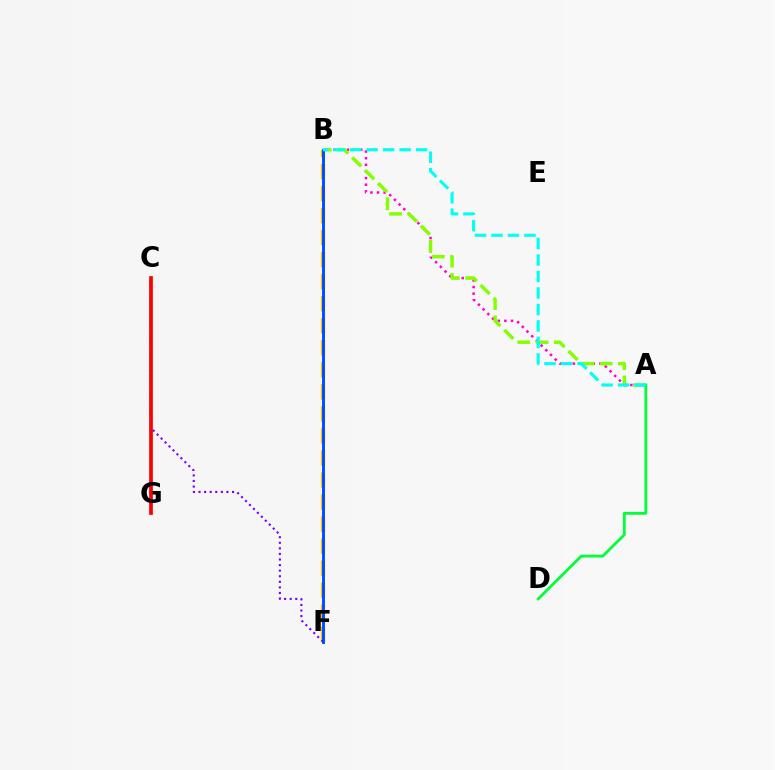{('B', 'F'): [{'color': '#ffbd00', 'line_style': 'dashed', 'thickness': 2.99}, {'color': '#004bff', 'line_style': 'solid', 'thickness': 2.08}], ('C', 'F'): [{'color': '#7200ff', 'line_style': 'dotted', 'thickness': 1.52}], ('C', 'G'): [{'color': '#ff0000', 'line_style': 'solid', 'thickness': 2.68}], ('A', 'B'): [{'color': '#ff00cf', 'line_style': 'dotted', 'thickness': 1.8}, {'color': '#84ff00', 'line_style': 'dashed', 'thickness': 2.48}, {'color': '#00fff6', 'line_style': 'dashed', 'thickness': 2.24}], ('A', 'D'): [{'color': '#00ff39', 'line_style': 'solid', 'thickness': 2.02}]}